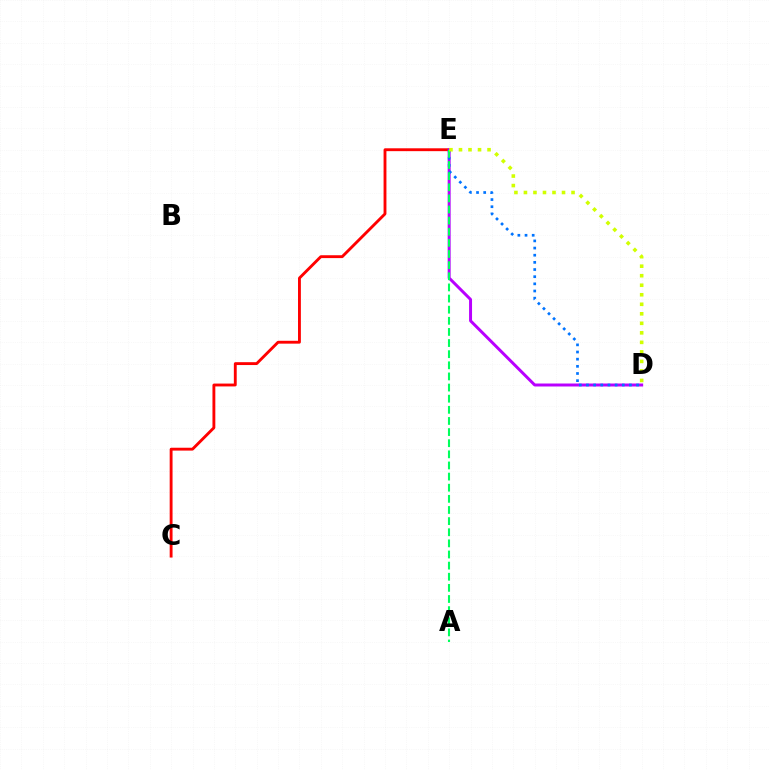{('C', 'E'): [{'color': '#ff0000', 'line_style': 'solid', 'thickness': 2.06}], ('D', 'E'): [{'color': '#b900ff', 'line_style': 'solid', 'thickness': 2.14}, {'color': '#0074ff', 'line_style': 'dotted', 'thickness': 1.94}, {'color': '#d1ff00', 'line_style': 'dotted', 'thickness': 2.59}], ('A', 'E'): [{'color': '#00ff5c', 'line_style': 'dashed', 'thickness': 1.51}]}